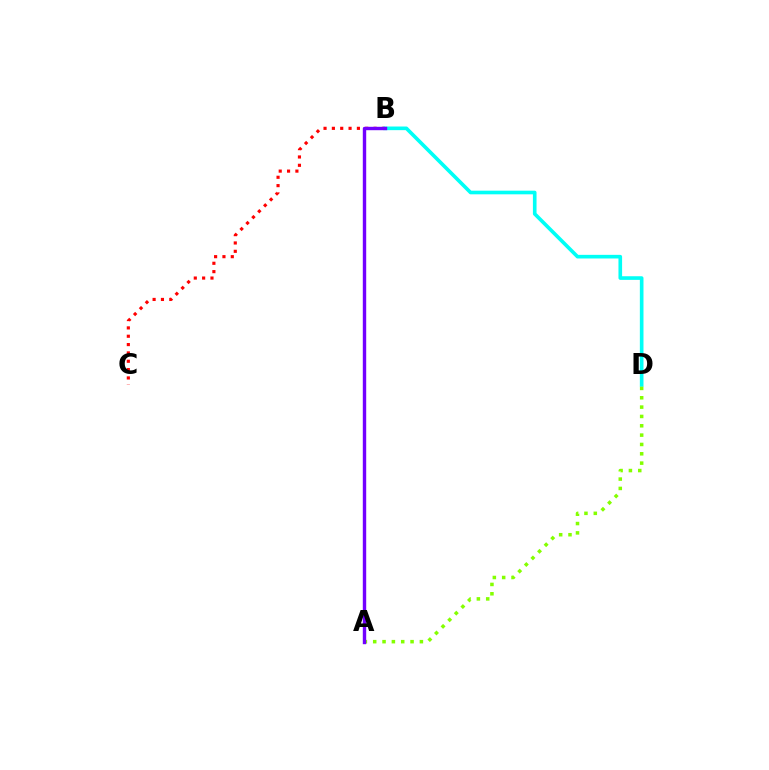{('B', 'C'): [{'color': '#ff0000', 'line_style': 'dotted', 'thickness': 2.27}], ('B', 'D'): [{'color': '#00fff6', 'line_style': 'solid', 'thickness': 2.62}], ('A', 'D'): [{'color': '#84ff00', 'line_style': 'dotted', 'thickness': 2.54}], ('A', 'B'): [{'color': '#7200ff', 'line_style': 'solid', 'thickness': 2.45}]}